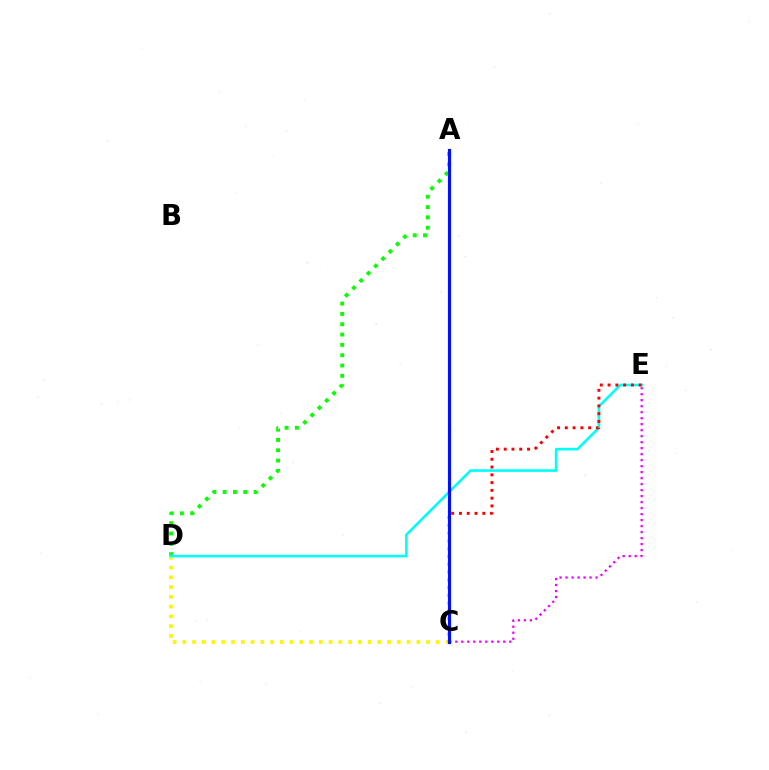{('C', 'D'): [{'color': '#fcf500', 'line_style': 'dotted', 'thickness': 2.65}], ('A', 'D'): [{'color': '#08ff00', 'line_style': 'dotted', 'thickness': 2.8}], ('D', 'E'): [{'color': '#00fff6', 'line_style': 'solid', 'thickness': 1.88}], ('C', 'E'): [{'color': '#ee00ff', 'line_style': 'dotted', 'thickness': 1.63}, {'color': '#ff0000', 'line_style': 'dotted', 'thickness': 2.11}], ('A', 'C'): [{'color': '#0010ff', 'line_style': 'solid', 'thickness': 2.27}]}